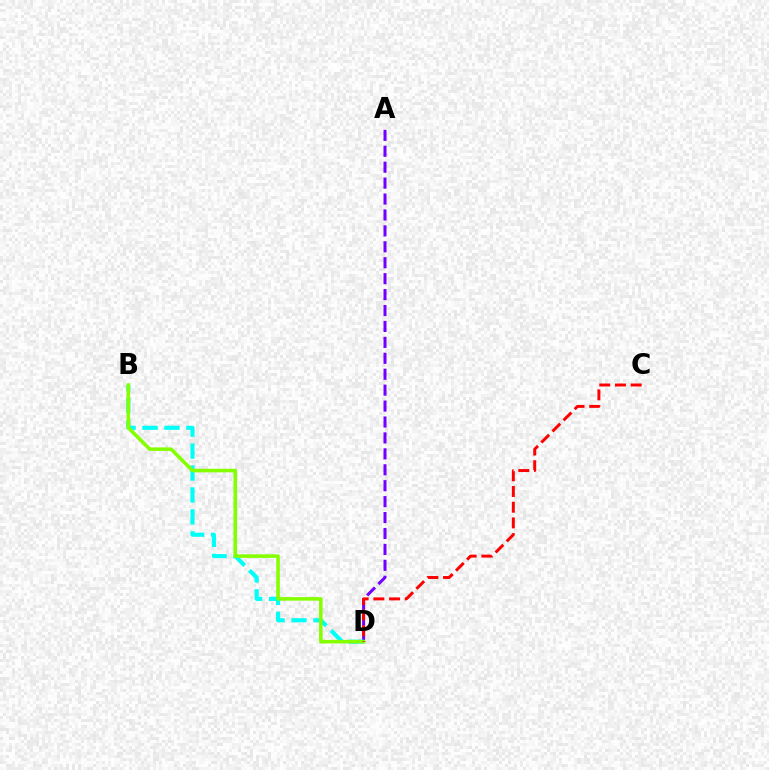{('A', 'D'): [{'color': '#7200ff', 'line_style': 'dashed', 'thickness': 2.16}], ('B', 'D'): [{'color': '#00fff6', 'line_style': 'dashed', 'thickness': 2.98}, {'color': '#84ff00', 'line_style': 'solid', 'thickness': 2.56}], ('C', 'D'): [{'color': '#ff0000', 'line_style': 'dashed', 'thickness': 2.13}]}